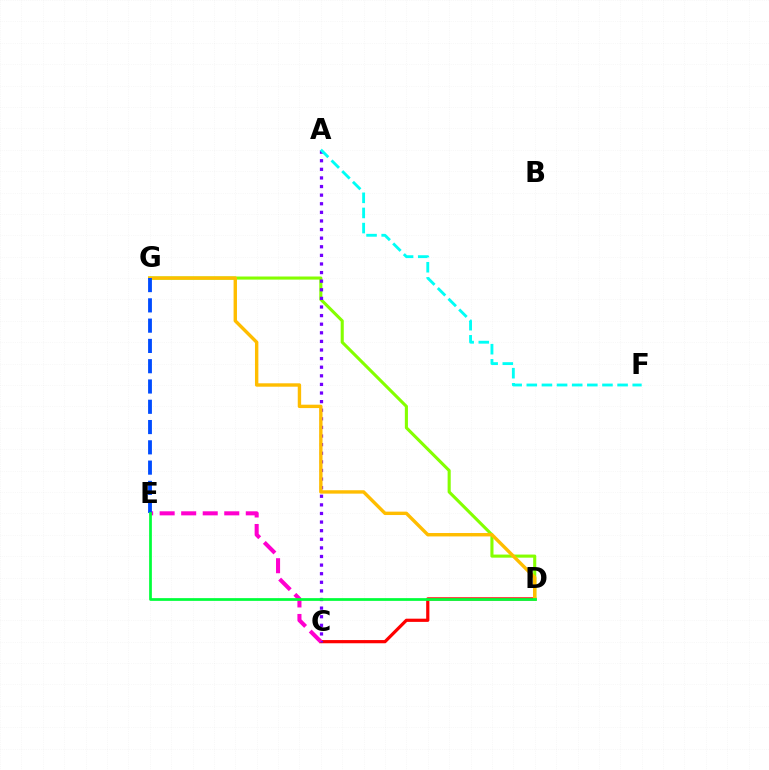{('C', 'D'): [{'color': '#ff0000', 'line_style': 'solid', 'thickness': 2.3}], ('D', 'G'): [{'color': '#84ff00', 'line_style': 'solid', 'thickness': 2.23}, {'color': '#ffbd00', 'line_style': 'solid', 'thickness': 2.44}], ('A', 'C'): [{'color': '#7200ff', 'line_style': 'dotted', 'thickness': 2.34}], ('C', 'E'): [{'color': '#ff00cf', 'line_style': 'dashed', 'thickness': 2.93}], ('E', 'G'): [{'color': '#004bff', 'line_style': 'dashed', 'thickness': 2.76}], ('A', 'F'): [{'color': '#00fff6', 'line_style': 'dashed', 'thickness': 2.06}], ('D', 'E'): [{'color': '#00ff39', 'line_style': 'solid', 'thickness': 1.97}]}